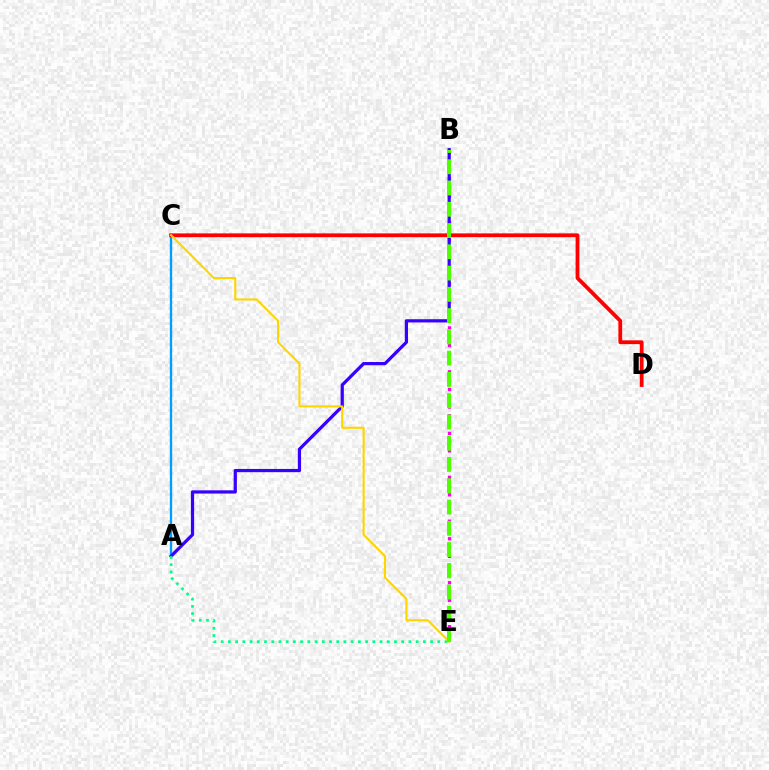{('A', 'C'): [{'color': '#009eff', 'line_style': 'solid', 'thickness': 1.69}], ('B', 'E'): [{'color': '#ff00ed', 'line_style': 'dotted', 'thickness': 2.39}, {'color': '#4fff00', 'line_style': 'dashed', 'thickness': 2.89}], ('C', 'D'): [{'color': '#ff0000', 'line_style': 'solid', 'thickness': 2.73}], ('A', 'B'): [{'color': '#3700ff', 'line_style': 'solid', 'thickness': 2.32}], ('A', 'E'): [{'color': '#00ff86', 'line_style': 'dotted', 'thickness': 1.96}], ('C', 'E'): [{'color': '#ffd500', 'line_style': 'solid', 'thickness': 1.52}]}